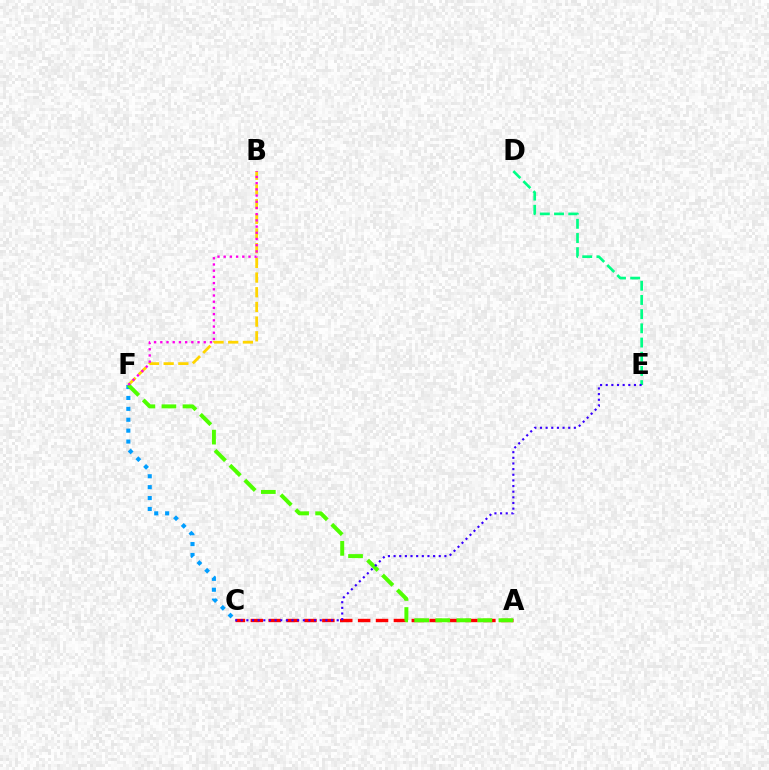{('D', 'E'): [{'color': '#00ff86', 'line_style': 'dashed', 'thickness': 1.93}], ('C', 'F'): [{'color': '#009eff', 'line_style': 'dotted', 'thickness': 2.96}], ('B', 'F'): [{'color': '#ffd500', 'line_style': 'dashed', 'thickness': 1.99}, {'color': '#ff00ed', 'line_style': 'dotted', 'thickness': 1.69}], ('A', 'C'): [{'color': '#ff0000', 'line_style': 'dashed', 'thickness': 2.43}], ('A', 'F'): [{'color': '#4fff00', 'line_style': 'dashed', 'thickness': 2.86}], ('C', 'E'): [{'color': '#3700ff', 'line_style': 'dotted', 'thickness': 1.53}]}